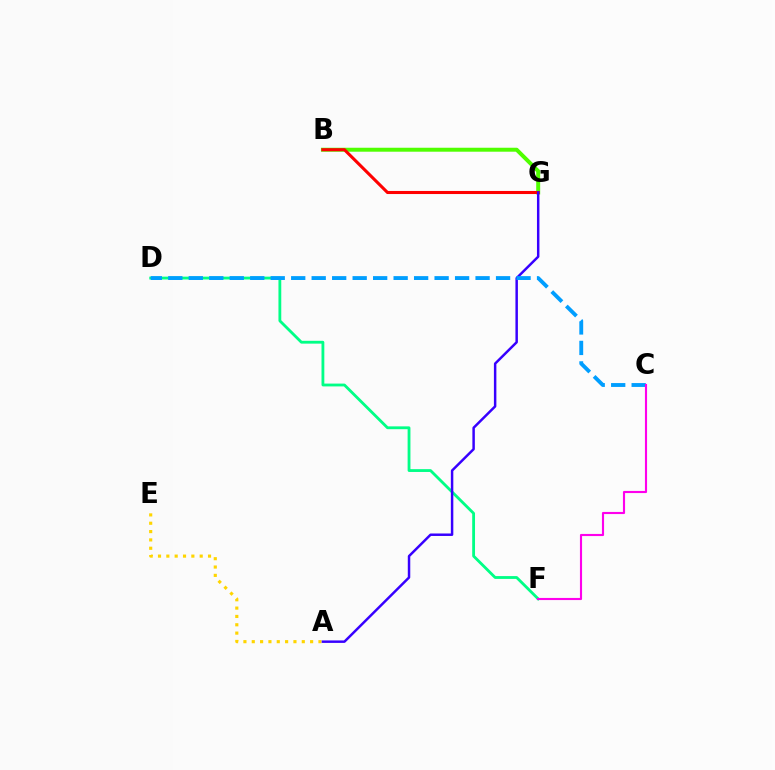{('D', 'F'): [{'color': '#00ff86', 'line_style': 'solid', 'thickness': 2.03}], ('B', 'G'): [{'color': '#4fff00', 'line_style': 'solid', 'thickness': 2.85}, {'color': '#ff0000', 'line_style': 'solid', 'thickness': 2.22}], ('A', 'E'): [{'color': '#ffd500', 'line_style': 'dotted', 'thickness': 2.27}], ('A', 'G'): [{'color': '#3700ff', 'line_style': 'solid', 'thickness': 1.78}], ('C', 'D'): [{'color': '#009eff', 'line_style': 'dashed', 'thickness': 2.78}], ('C', 'F'): [{'color': '#ff00ed', 'line_style': 'solid', 'thickness': 1.54}]}